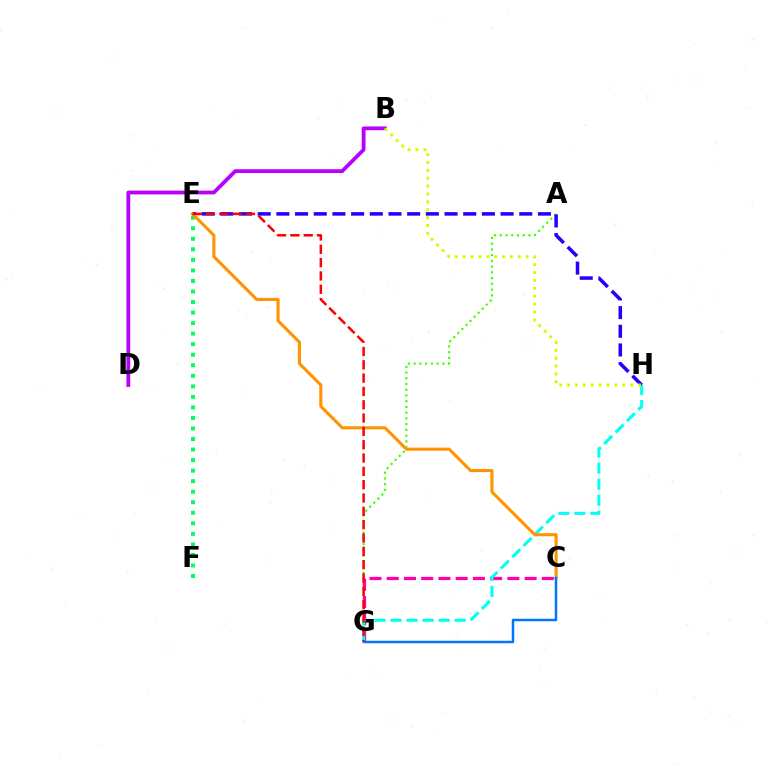{('A', 'G'): [{'color': '#3dff00', 'line_style': 'dotted', 'thickness': 1.56}], ('B', 'D'): [{'color': '#b900ff', 'line_style': 'solid', 'thickness': 2.73}], ('C', 'G'): [{'color': '#ff00ac', 'line_style': 'dashed', 'thickness': 2.34}, {'color': '#0074ff', 'line_style': 'solid', 'thickness': 1.78}], ('G', 'H'): [{'color': '#00fff6', 'line_style': 'dashed', 'thickness': 2.18}], ('E', 'H'): [{'color': '#2500ff', 'line_style': 'dashed', 'thickness': 2.54}], ('E', 'F'): [{'color': '#00ff5c', 'line_style': 'dotted', 'thickness': 2.86}], ('B', 'H'): [{'color': '#d1ff00', 'line_style': 'dotted', 'thickness': 2.14}], ('C', 'E'): [{'color': '#ff9400', 'line_style': 'solid', 'thickness': 2.22}], ('E', 'G'): [{'color': '#ff0000', 'line_style': 'dashed', 'thickness': 1.81}]}